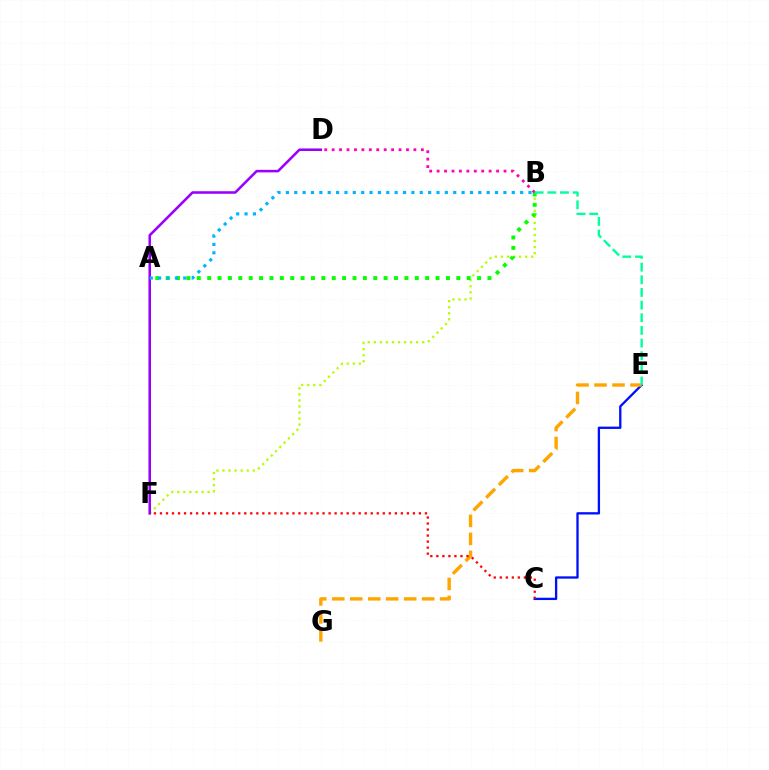{('B', 'F'): [{'color': '#b3ff00', 'line_style': 'dotted', 'thickness': 1.64}], ('C', 'E'): [{'color': '#0010ff', 'line_style': 'solid', 'thickness': 1.67}], ('E', 'G'): [{'color': '#ffa500', 'line_style': 'dashed', 'thickness': 2.44}], ('A', 'B'): [{'color': '#08ff00', 'line_style': 'dotted', 'thickness': 2.82}, {'color': '#00b5ff', 'line_style': 'dotted', 'thickness': 2.27}], ('C', 'F'): [{'color': '#ff0000', 'line_style': 'dotted', 'thickness': 1.64}], ('B', 'D'): [{'color': '#ff00bd', 'line_style': 'dotted', 'thickness': 2.02}], ('D', 'F'): [{'color': '#9b00ff', 'line_style': 'solid', 'thickness': 1.84}], ('B', 'E'): [{'color': '#00ff9d', 'line_style': 'dashed', 'thickness': 1.72}]}